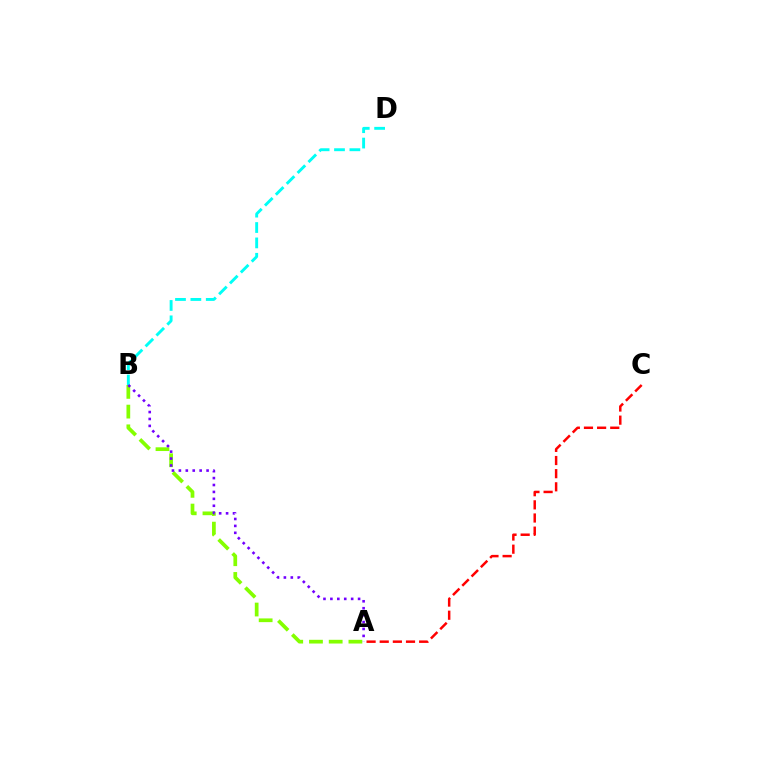{('A', 'C'): [{'color': '#ff0000', 'line_style': 'dashed', 'thickness': 1.79}], ('A', 'B'): [{'color': '#84ff00', 'line_style': 'dashed', 'thickness': 2.68}, {'color': '#7200ff', 'line_style': 'dotted', 'thickness': 1.88}], ('B', 'D'): [{'color': '#00fff6', 'line_style': 'dashed', 'thickness': 2.09}]}